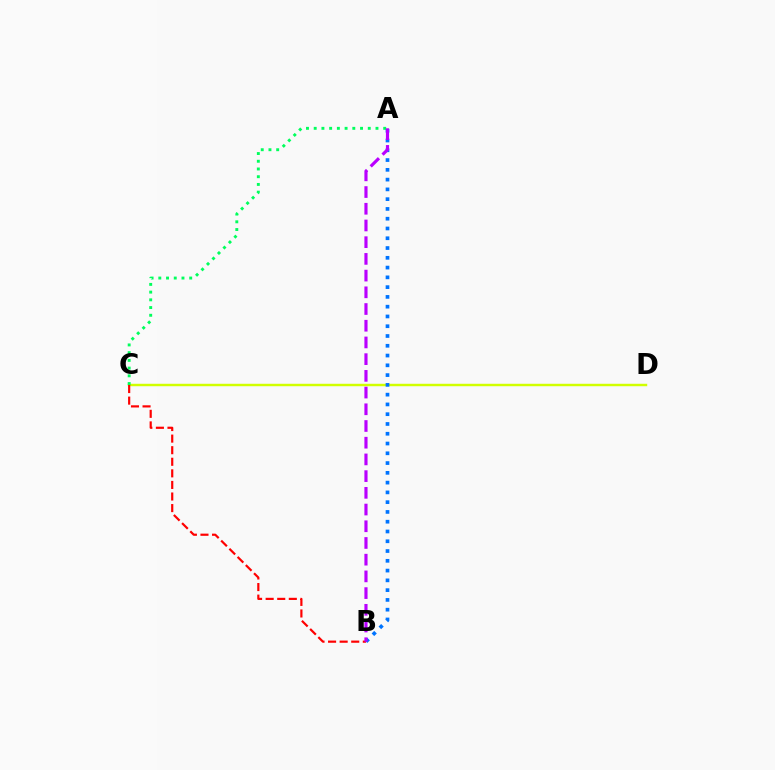{('C', 'D'): [{'color': '#d1ff00', 'line_style': 'solid', 'thickness': 1.76}], ('A', 'C'): [{'color': '#00ff5c', 'line_style': 'dotted', 'thickness': 2.1}], ('B', 'C'): [{'color': '#ff0000', 'line_style': 'dashed', 'thickness': 1.57}], ('A', 'B'): [{'color': '#0074ff', 'line_style': 'dotted', 'thickness': 2.66}, {'color': '#b900ff', 'line_style': 'dashed', 'thickness': 2.27}]}